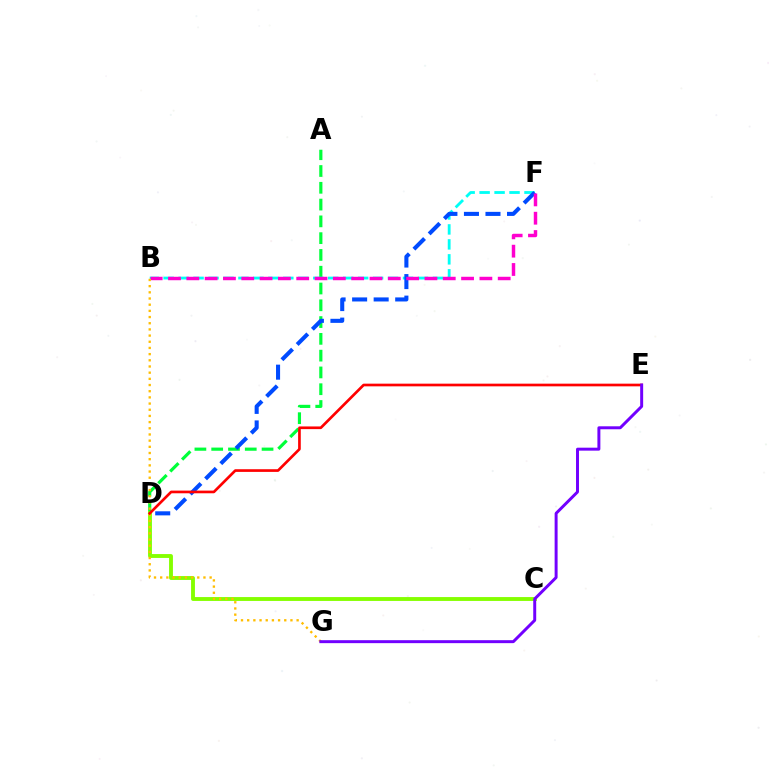{('A', 'D'): [{'color': '#00ff39', 'line_style': 'dashed', 'thickness': 2.28}], ('C', 'D'): [{'color': '#84ff00', 'line_style': 'solid', 'thickness': 2.78}], ('B', 'F'): [{'color': '#00fff6', 'line_style': 'dashed', 'thickness': 2.03}, {'color': '#ff00cf', 'line_style': 'dashed', 'thickness': 2.49}], ('D', 'F'): [{'color': '#004bff', 'line_style': 'dashed', 'thickness': 2.93}], ('B', 'G'): [{'color': '#ffbd00', 'line_style': 'dotted', 'thickness': 1.68}], ('D', 'E'): [{'color': '#ff0000', 'line_style': 'solid', 'thickness': 1.93}], ('E', 'G'): [{'color': '#7200ff', 'line_style': 'solid', 'thickness': 2.13}]}